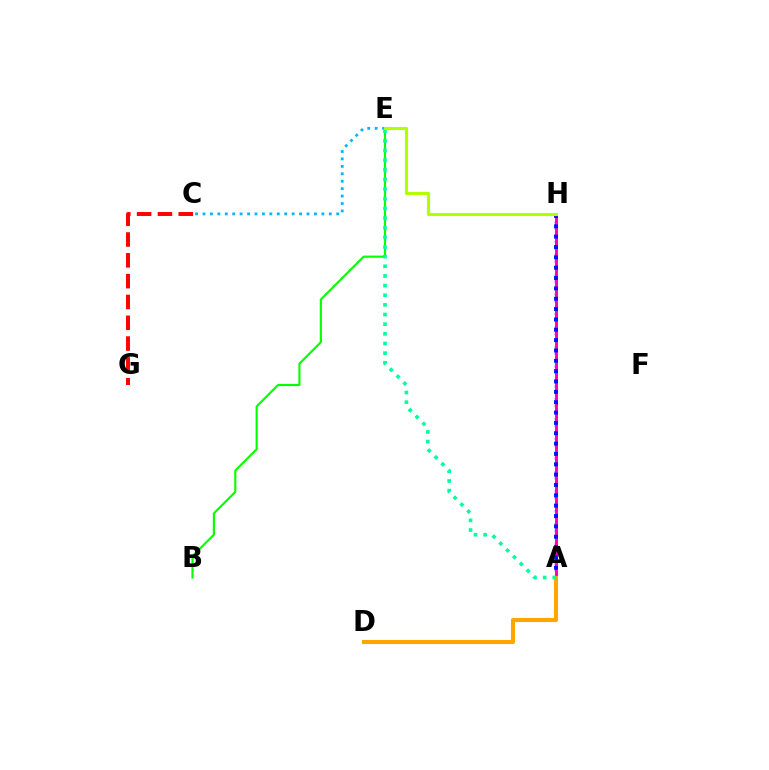{('C', 'G'): [{'color': '#ff0000', 'line_style': 'dashed', 'thickness': 2.83}], ('A', 'H'): [{'color': '#9b00ff', 'line_style': 'dotted', 'thickness': 1.78}, {'color': '#ff00bd', 'line_style': 'solid', 'thickness': 2.12}, {'color': '#0010ff', 'line_style': 'dotted', 'thickness': 2.81}], ('C', 'E'): [{'color': '#00b5ff', 'line_style': 'dotted', 'thickness': 2.02}], ('B', 'E'): [{'color': '#08ff00', 'line_style': 'solid', 'thickness': 1.55}], ('A', 'D'): [{'color': '#ffa500', 'line_style': 'solid', 'thickness': 2.95}], ('A', 'E'): [{'color': '#00ff9d', 'line_style': 'dotted', 'thickness': 2.62}], ('E', 'H'): [{'color': '#b3ff00', 'line_style': 'solid', 'thickness': 2.26}]}